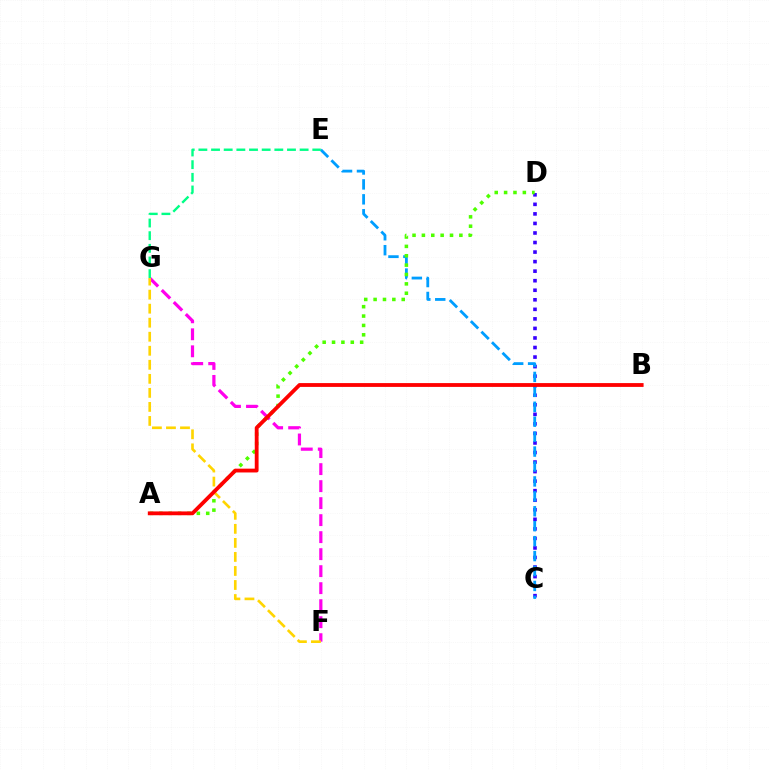{('C', 'D'): [{'color': '#3700ff', 'line_style': 'dotted', 'thickness': 2.59}], ('C', 'E'): [{'color': '#009eff', 'line_style': 'dashed', 'thickness': 2.03}], ('F', 'G'): [{'color': '#ff00ed', 'line_style': 'dashed', 'thickness': 2.31}, {'color': '#ffd500', 'line_style': 'dashed', 'thickness': 1.91}], ('A', 'D'): [{'color': '#4fff00', 'line_style': 'dotted', 'thickness': 2.55}], ('A', 'B'): [{'color': '#ff0000', 'line_style': 'solid', 'thickness': 2.74}], ('E', 'G'): [{'color': '#00ff86', 'line_style': 'dashed', 'thickness': 1.72}]}